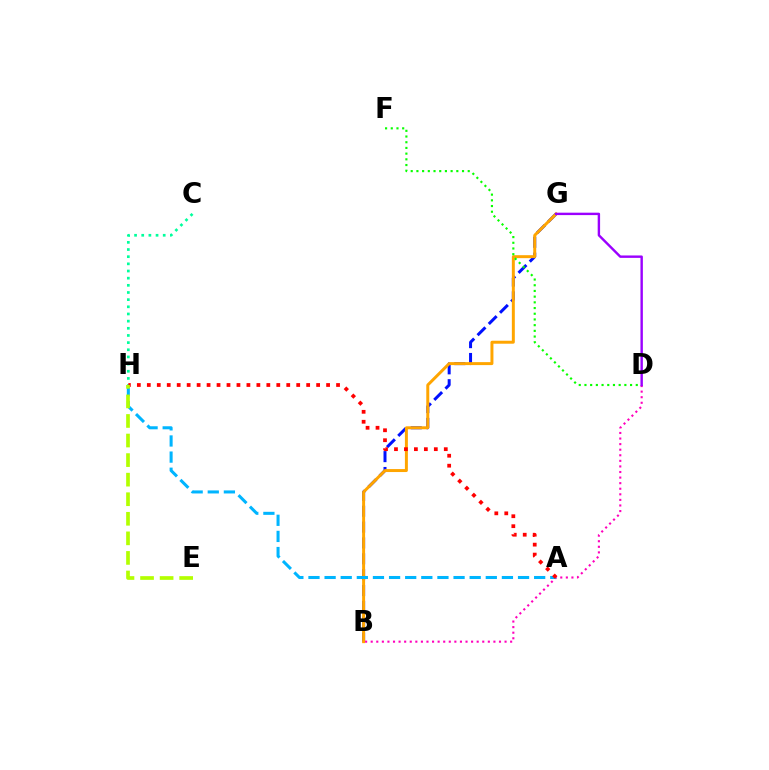{('B', 'G'): [{'color': '#0010ff', 'line_style': 'dashed', 'thickness': 2.16}, {'color': '#ffa500', 'line_style': 'solid', 'thickness': 2.14}], ('B', 'D'): [{'color': '#ff00bd', 'line_style': 'dotted', 'thickness': 1.52}], ('C', 'H'): [{'color': '#00ff9d', 'line_style': 'dotted', 'thickness': 1.95}], ('A', 'H'): [{'color': '#00b5ff', 'line_style': 'dashed', 'thickness': 2.19}, {'color': '#ff0000', 'line_style': 'dotted', 'thickness': 2.71}], ('E', 'H'): [{'color': '#b3ff00', 'line_style': 'dashed', 'thickness': 2.66}], ('D', 'F'): [{'color': '#08ff00', 'line_style': 'dotted', 'thickness': 1.55}], ('D', 'G'): [{'color': '#9b00ff', 'line_style': 'solid', 'thickness': 1.74}]}